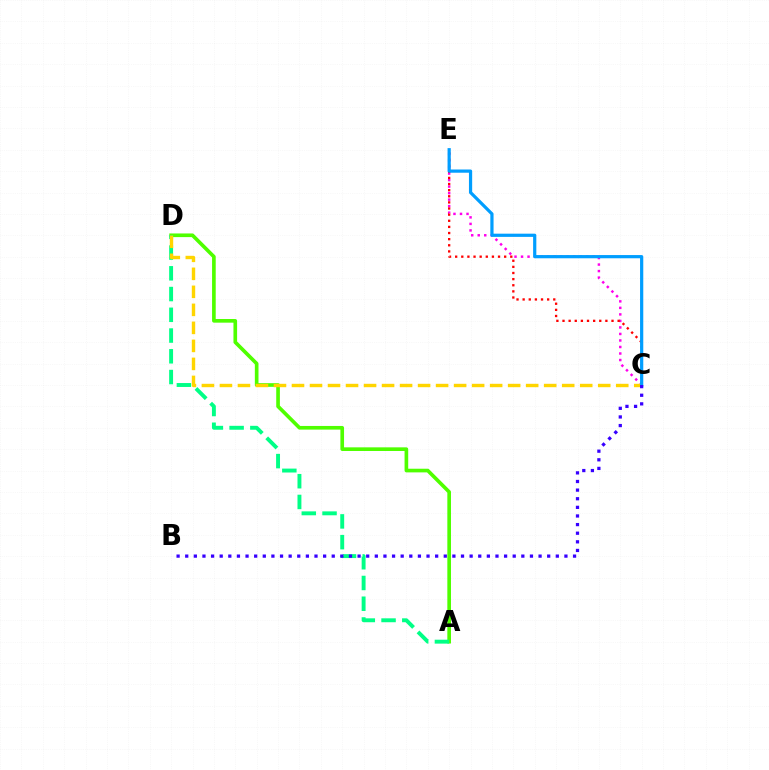{('A', 'D'): [{'color': '#4fff00', 'line_style': 'solid', 'thickness': 2.63}, {'color': '#00ff86', 'line_style': 'dashed', 'thickness': 2.82}], ('C', 'E'): [{'color': '#ff00ed', 'line_style': 'dotted', 'thickness': 1.77}, {'color': '#ff0000', 'line_style': 'dotted', 'thickness': 1.66}, {'color': '#009eff', 'line_style': 'solid', 'thickness': 2.31}], ('C', 'D'): [{'color': '#ffd500', 'line_style': 'dashed', 'thickness': 2.45}], ('B', 'C'): [{'color': '#3700ff', 'line_style': 'dotted', 'thickness': 2.34}]}